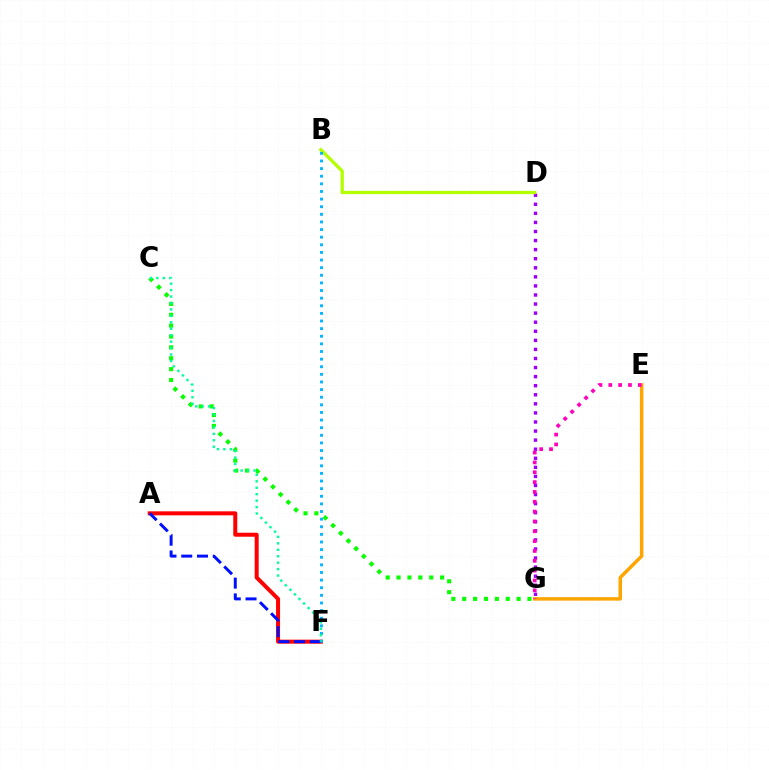{('D', 'G'): [{'color': '#9b00ff', 'line_style': 'dotted', 'thickness': 2.46}], ('C', 'G'): [{'color': '#08ff00', 'line_style': 'dotted', 'thickness': 2.96}], ('A', 'F'): [{'color': '#ff0000', 'line_style': 'solid', 'thickness': 2.88}, {'color': '#0010ff', 'line_style': 'dashed', 'thickness': 2.14}], ('E', 'G'): [{'color': '#ffa500', 'line_style': 'solid', 'thickness': 2.52}, {'color': '#ff00bd', 'line_style': 'dotted', 'thickness': 2.67}], ('B', 'D'): [{'color': '#b3ff00', 'line_style': 'solid', 'thickness': 2.36}], ('B', 'F'): [{'color': '#00b5ff', 'line_style': 'dotted', 'thickness': 2.07}], ('C', 'F'): [{'color': '#00ff9d', 'line_style': 'dotted', 'thickness': 1.75}]}